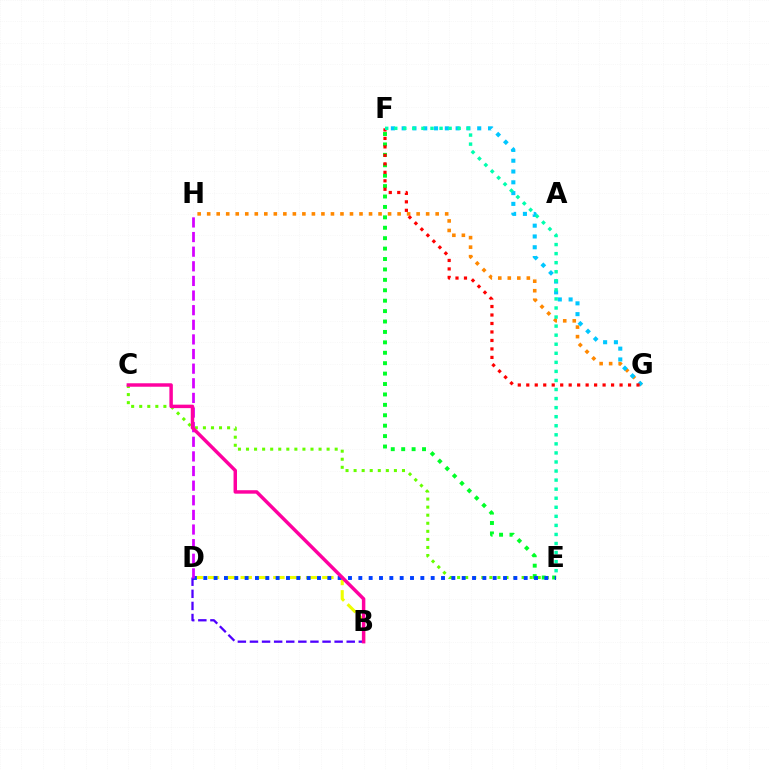{('C', 'E'): [{'color': '#66ff00', 'line_style': 'dotted', 'thickness': 2.19}], ('G', 'H'): [{'color': '#ff8800', 'line_style': 'dotted', 'thickness': 2.59}], ('F', 'G'): [{'color': '#00c7ff', 'line_style': 'dotted', 'thickness': 2.93}, {'color': '#ff0000', 'line_style': 'dotted', 'thickness': 2.3}], ('E', 'F'): [{'color': '#00ff27', 'line_style': 'dotted', 'thickness': 2.83}, {'color': '#00ffaf', 'line_style': 'dotted', 'thickness': 2.46}], ('B', 'D'): [{'color': '#eeff00', 'line_style': 'dashed', 'thickness': 2.22}, {'color': '#4f00ff', 'line_style': 'dashed', 'thickness': 1.64}], ('D', 'E'): [{'color': '#003fff', 'line_style': 'dotted', 'thickness': 2.81}], ('D', 'H'): [{'color': '#d600ff', 'line_style': 'dashed', 'thickness': 1.99}], ('B', 'C'): [{'color': '#ff00a0', 'line_style': 'solid', 'thickness': 2.49}]}